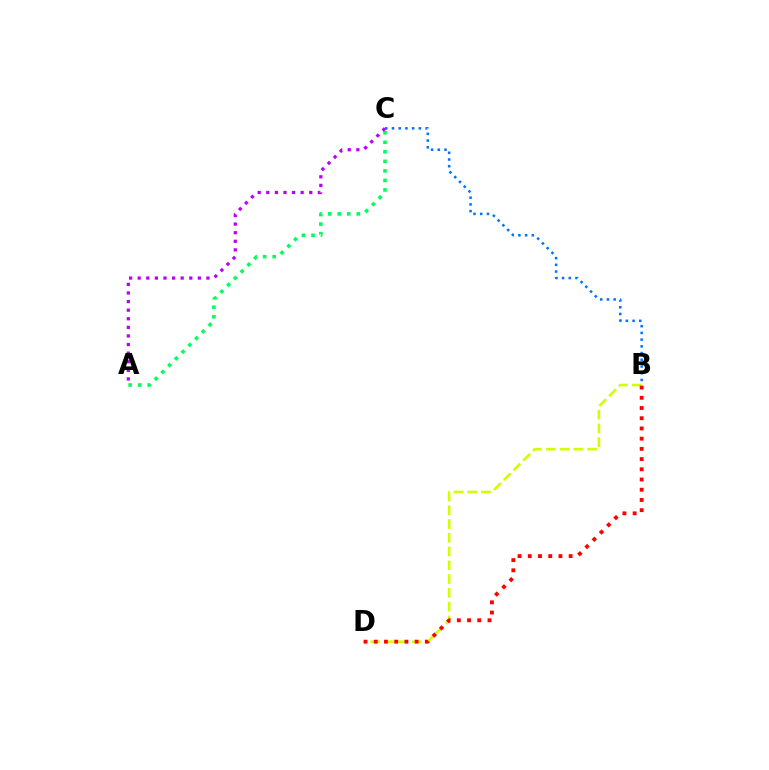{('B', 'D'): [{'color': '#d1ff00', 'line_style': 'dashed', 'thickness': 1.87}, {'color': '#ff0000', 'line_style': 'dotted', 'thickness': 2.78}], ('A', 'C'): [{'color': '#00ff5c', 'line_style': 'dotted', 'thickness': 2.59}, {'color': '#b900ff', 'line_style': 'dotted', 'thickness': 2.34}], ('B', 'C'): [{'color': '#0074ff', 'line_style': 'dotted', 'thickness': 1.83}]}